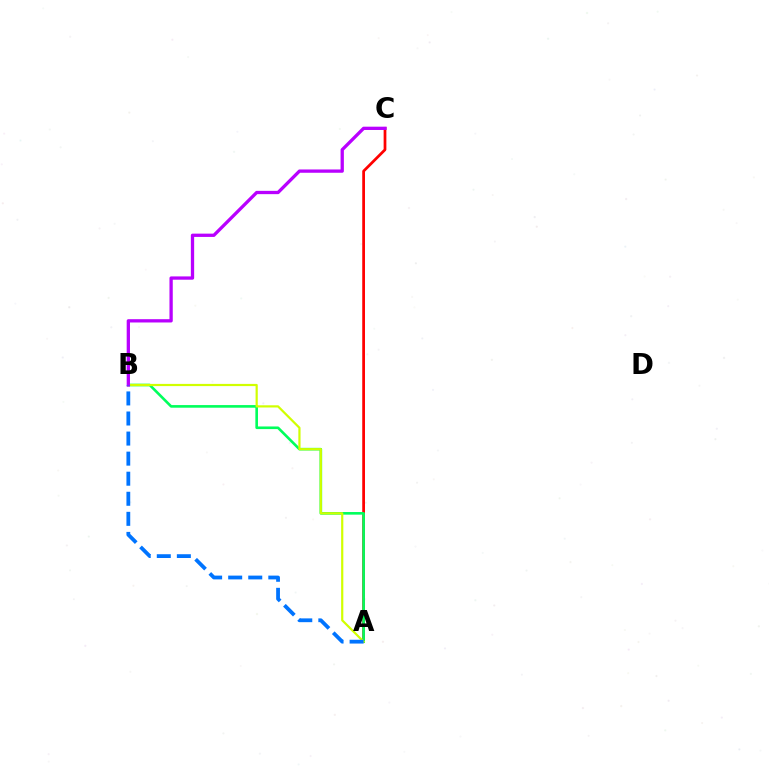{('A', 'C'): [{'color': '#ff0000', 'line_style': 'solid', 'thickness': 1.98}], ('A', 'B'): [{'color': '#00ff5c', 'line_style': 'solid', 'thickness': 1.89}, {'color': '#d1ff00', 'line_style': 'solid', 'thickness': 1.59}, {'color': '#0074ff', 'line_style': 'dashed', 'thickness': 2.73}], ('B', 'C'): [{'color': '#b900ff', 'line_style': 'solid', 'thickness': 2.37}]}